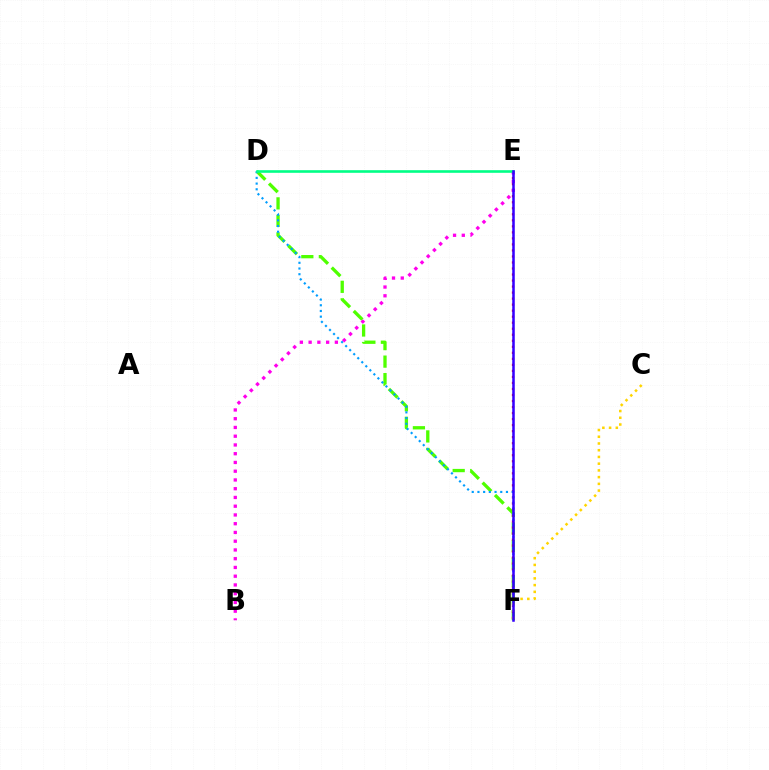{('D', 'F'): [{'color': '#4fff00', 'line_style': 'dashed', 'thickness': 2.38}, {'color': '#009eff', 'line_style': 'dotted', 'thickness': 1.55}], ('E', 'F'): [{'color': '#ff0000', 'line_style': 'dotted', 'thickness': 1.64}, {'color': '#3700ff', 'line_style': 'solid', 'thickness': 1.82}], ('B', 'E'): [{'color': '#ff00ed', 'line_style': 'dotted', 'thickness': 2.38}], ('C', 'F'): [{'color': '#ffd500', 'line_style': 'dotted', 'thickness': 1.83}], ('D', 'E'): [{'color': '#00ff86', 'line_style': 'solid', 'thickness': 1.89}]}